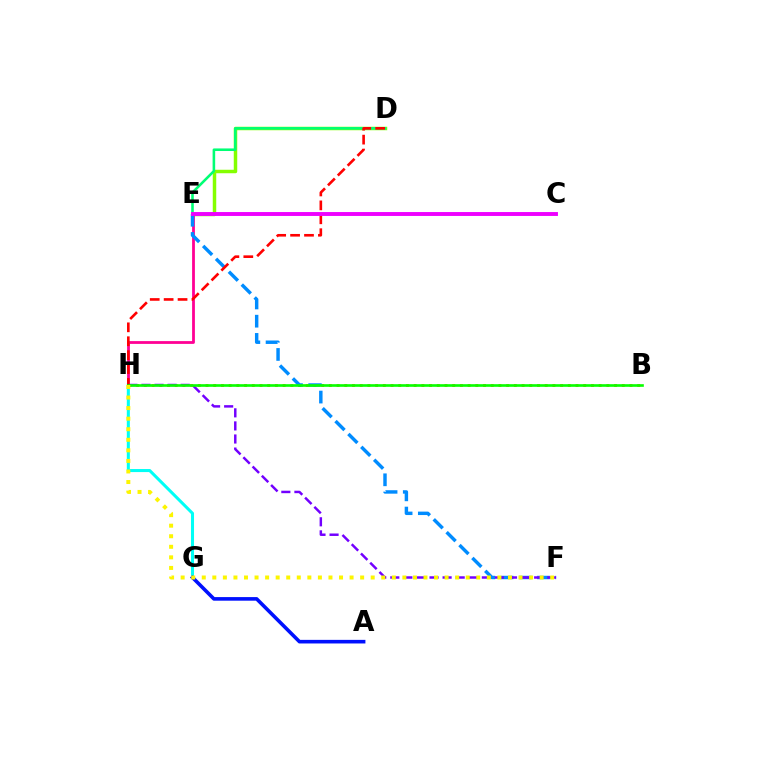{('D', 'E'): [{'color': '#84ff00', 'line_style': 'solid', 'thickness': 2.5}, {'color': '#00ff74', 'line_style': 'solid', 'thickness': 1.85}], ('B', 'H'): [{'color': '#ff7c00', 'line_style': 'dotted', 'thickness': 2.09}, {'color': '#08ff00', 'line_style': 'solid', 'thickness': 1.9}], ('E', 'H'): [{'color': '#ff0094', 'line_style': 'solid', 'thickness': 2.01}], ('G', 'H'): [{'color': '#00fff6', 'line_style': 'solid', 'thickness': 2.19}], ('E', 'F'): [{'color': '#008cff', 'line_style': 'dashed', 'thickness': 2.47}], ('A', 'G'): [{'color': '#0010ff', 'line_style': 'solid', 'thickness': 2.59}], ('F', 'H'): [{'color': '#7200ff', 'line_style': 'dashed', 'thickness': 1.78}, {'color': '#fcf500', 'line_style': 'dotted', 'thickness': 2.87}], ('D', 'H'): [{'color': '#ff0000', 'line_style': 'dashed', 'thickness': 1.89}], ('C', 'E'): [{'color': '#ee00ff', 'line_style': 'solid', 'thickness': 2.81}]}